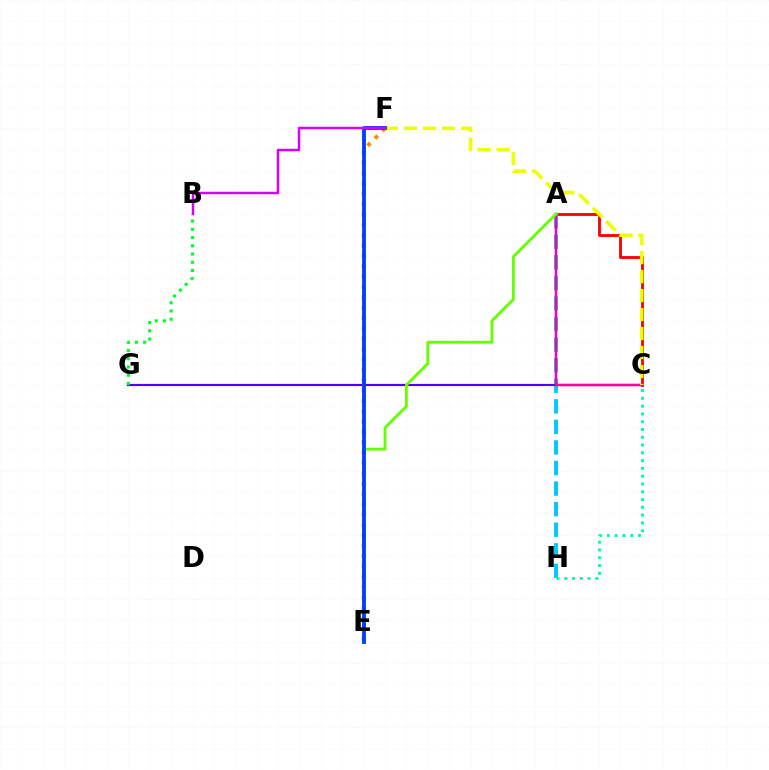{('A', 'C'): [{'color': '#ff0000', 'line_style': 'solid', 'thickness': 2.05}, {'color': '#ff00a0', 'line_style': 'solid', 'thickness': 1.79}], ('A', 'H'): [{'color': '#00c7ff', 'line_style': 'dashed', 'thickness': 2.79}], ('E', 'F'): [{'color': '#ff8800', 'line_style': 'dotted', 'thickness': 2.81}, {'color': '#003fff', 'line_style': 'solid', 'thickness': 2.77}], ('C', 'G'): [{'color': '#4f00ff', 'line_style': 'solid', 'thickness': 1.56}], ('B', 'G'): [{'color': '#00ff27', 'line_style': 'dotted', 'thickness': 2.24}], ('C', 'H'): [{'color': '#00ffaf', 'line_style': 'dotted', 'thickness': 2.12}], ('A', 'E'): [{'color': '#66ff00', 'line_style': 'solid', 'thickness': 2.05}], ('C', 'F'): [{'color': '#eeff00', 'line_style': 'dashed', 'thickness': 2.58}], ('B', 'F'): [{'color': '#d600ff', 'line_style': 'solid', 'thickness': 1.78}]}